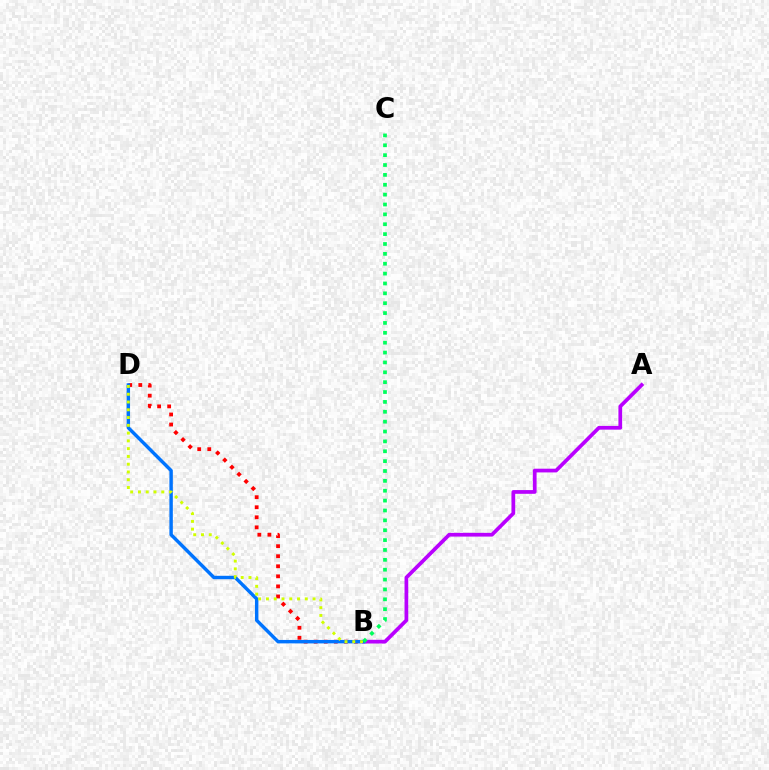{('B', 'D'): [{'color': '#ff0000', 'line_style': 'dotted', 'thickness': 2.73}, {'color': '#0074ff', 'line_style': 'solid', 'thickness': 2.47}, {'color': '#d1ff00', 'line_style': 'dotted', 'thickness': 2.11}], ('A', 'B'): [{'color': '#b900ff', 'line_style': 'solid', 'thickness': 2.68}], ('B', 'C'): [{'color': '#00ff5c', 'line_style': 'dotted', 'thickness': 2.68}]}